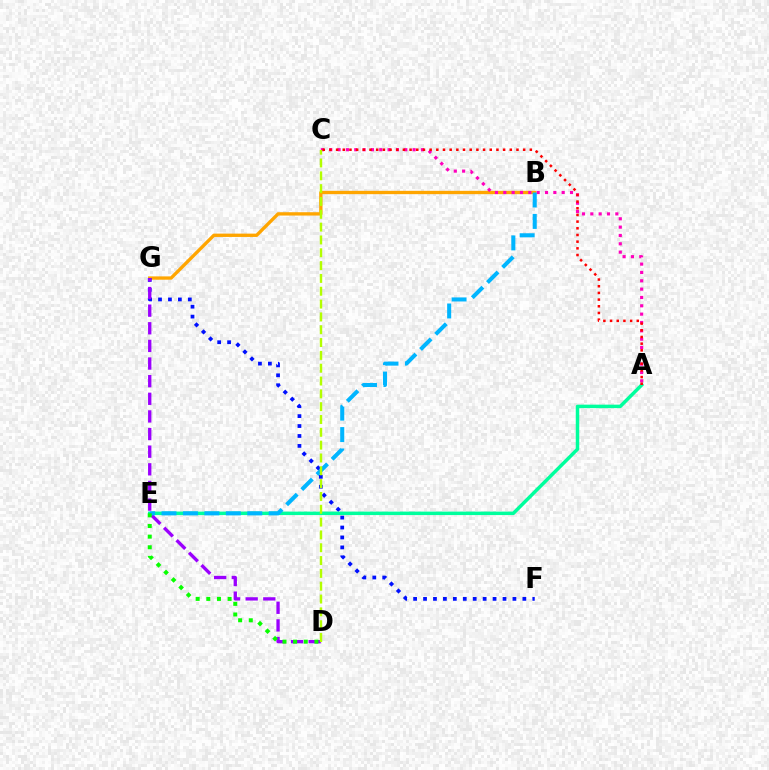{('B', 'G'): [{'color': '#ffa500', 'line_style': 'solid', 'thickness': 2.4}], ('F', 'G'): [{'color': '#0010ff', 'line_style': 'dotted', 'thickness': 2.7}], ('D', 'G'): [{'color': '#9b00ff', 'line_style': 'dashed', 'thickness': 2.4}], ('A', 'E'): [{'color': '#00ff9d', 'line_style': 'solid', 'thickness': 2.51}], ('A', 'C'): [{'color': '#ff00bd', 'line_style': 'dotted', 'thickness': 2.27}, {'color': '#ff0000', 'line_style': 'dotted', 'thickness': 1.81}], ('B', 'E'): [{'color': '#00b5ff', 'line_style': 'dashed', 'thickness': 2.91}], ('D', 'E'): [{'color': '#08ff00', 'line_style': 'dotted', 'thickness': 2.89}], ('C', 'D'): [{'color': '#b3ff00', 'line_style': 'dashed', 'thickness': 1.74}]}